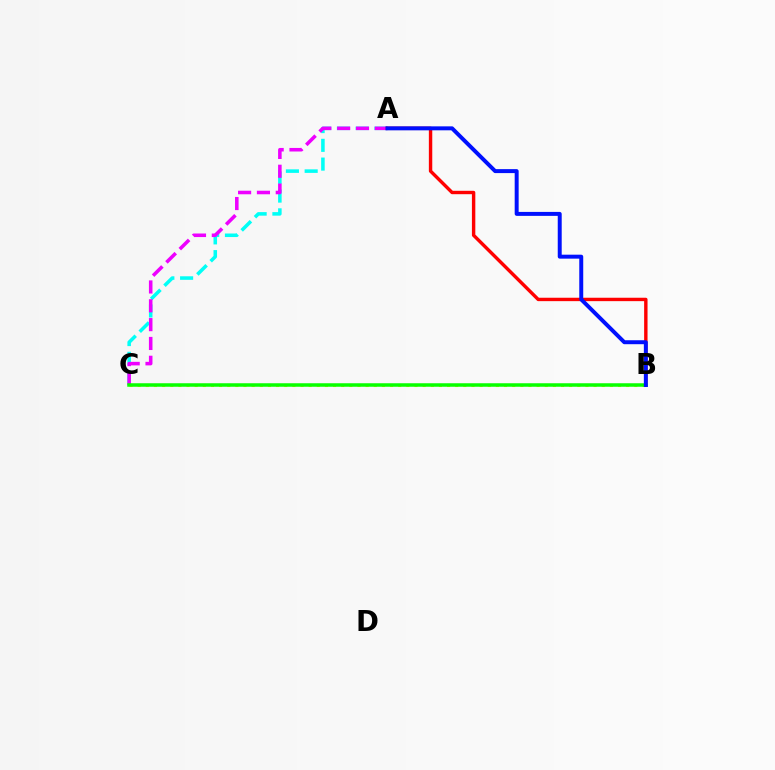{('A', 'C'): [{'color': '#00fff6', 'line_style': 'dashed', 'thickness': 2.55}, {'color': '#ee00ff', 'line_style': 'dashed', 'thickness': 2.56}], ('A', 'B'): [{'color': '#ff0000', 'line_style': 'solid', 'thickness': 2.45}, {'color': '#0010ff', 'line_style': 'solid', 'thickness': 2.85}], ('B', 'C'): [{'color': '#fcf500', 'line_style': 'dotted', 'thickness': 2.21}, {'color': '#08ff00', 'line_style': 'solid', 'thickness': 2.52}]}